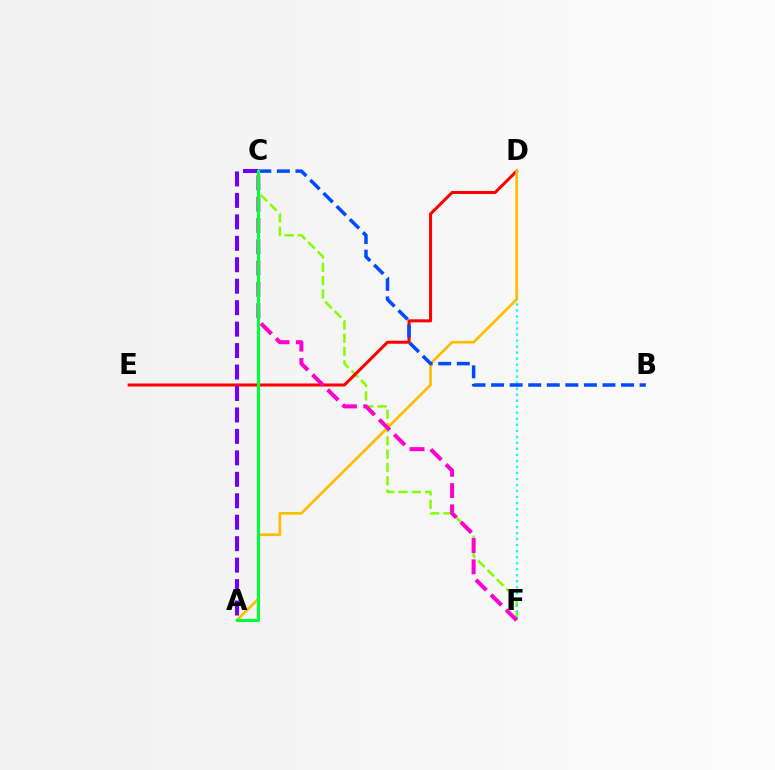{('C', 'F'): [{'color': '#84ff00', 'line_style': 'dashed', 'thickness': 1.81}, {'color': '#ff00cf', 'line_style': 'dashed', 'thickness': 2.89}], ('D', 'F'): [{'color': '#00fff6', 'line_style': 'dotted', 'thickness': 1.63}], ('D', 'E'): [{'color': '#ff0000', 'line_style': 'solid', 'thickness': 2.18}], ('A', 'C'): [{'color': '#7200ff', 'line_style': 'dashed', 'thickness': 2.91}, {'color': '#00ff39', 'line_style': 'solid', 'thickness': 2.27}], ('A', 'D'): [{'color': '#ffbd00', 'line_style': 'solid', 'thickness': 1.95}], ('B', 'C'): [{'color': '#004bff', 'line_style': 'dashed', 'thickness': 2.52}]}